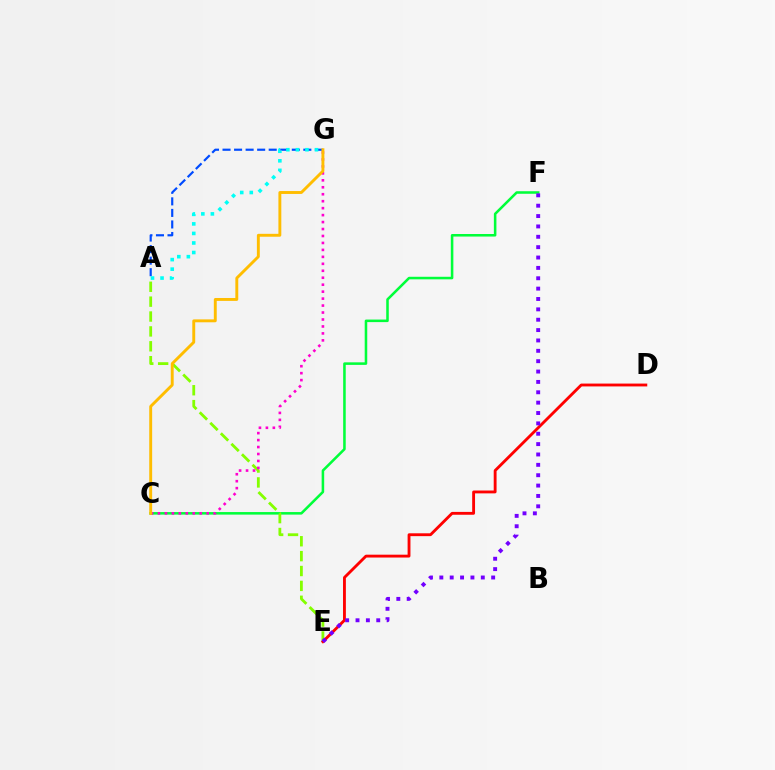{('C', 'F'): [{'color': '#00ff39', 'line_style': 'solid', 'thickness': 1.84}], ('A', 'G'): [{'color': '#004bff', 'line_style': 'dashed', 'thickness': 1.57}, {'color': '#00fff6', 'line_style': 'dotted', 'thickness': 2.59}], ('A', 'E'): [{'color': '#84ff00', 'line_style': 'dashed', 'thickness': 2.02}], ('D', 'E'): [{'color': '#ff0000', 'line_style': 'solid', 'thickness': 2.05}], ('C', 'G'): [{'color': '#ff00cf', 'line_style': 'dotted', 'thickness': 1.89}, {'color': '#ffbd00', 'line_style': 'solid', 'thickness': 2.09}], ('E', 'F'): [{'color': '#7200ff', 'line_style': 'dotted', 'thickness': 2.82}]}